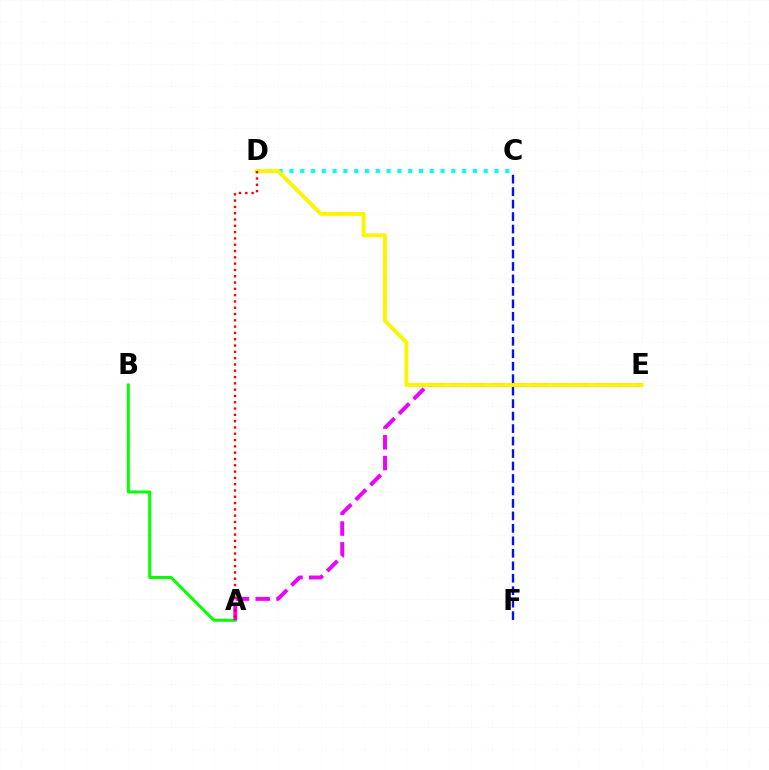{('A', 'B'): [{'color': '#08ff00', 'line_style': 'solid', 'thickness': 2.15}], ('C', 'F'): [{'color': '#0010ff', 'line_style': 'dashed', 'thickness': 1.69}], ('C', 'D'): [{'color': '#00fff6', 'line_style': 'dotted', 'thickness': 2.93}], ('A', 'E'): [{'color': '#ee00ff', 'line_style': 'dashed', 'thickness': 2.83}], ('D', 'E'): [{'color': '#fcf500', 'line_style': 'solid', 'thickness': 2.81}], ('A', 'D'): [{'color': '#ff0000', 'line_style': 'dotted', 'thickness': 1.71}]}